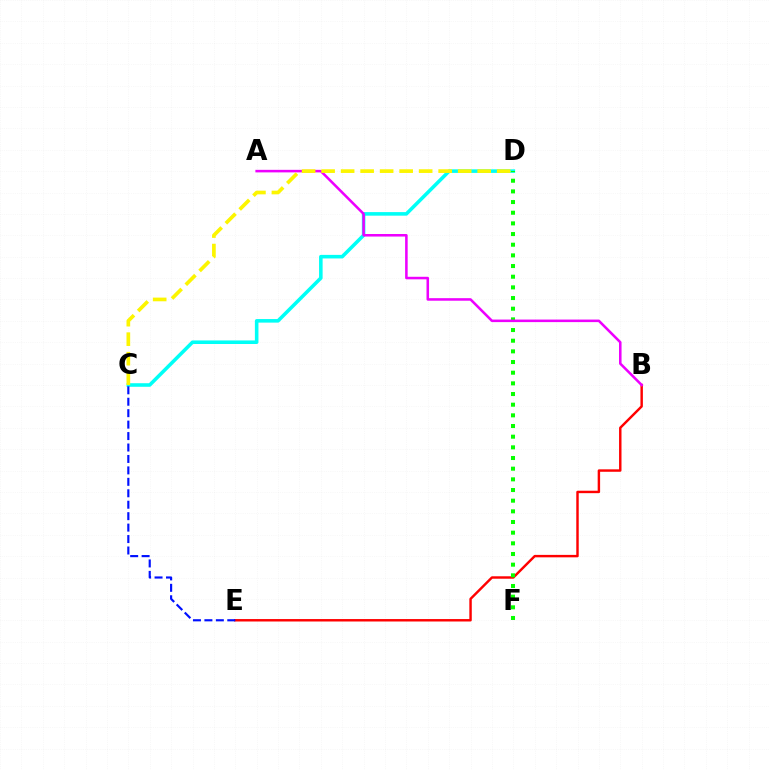{('C', 'D'): [{'color': '#00fff6', 'line_style': 'solid', 'thickness': 2.57}, {'color': '#fcf500', 'line_style': 'dashed', 'thickness': 2.65}], ('B', 'E'): [{'color': '#ff0000', 'line_style': 'solid', 'thickness': 1.76}], ('D', 'F'): [{'color': '#08ff00', 'line_style': 'dotted', 'thickness': 2.9}], ('A', 'B'): [{'color': '#ee00ff', 'line_style': 'solid', 'thickness': 1.83}], ('C', 'E'): [{'color': '#0010ff', 'line_style': 'dashed', 'thickness': 1.55}]}